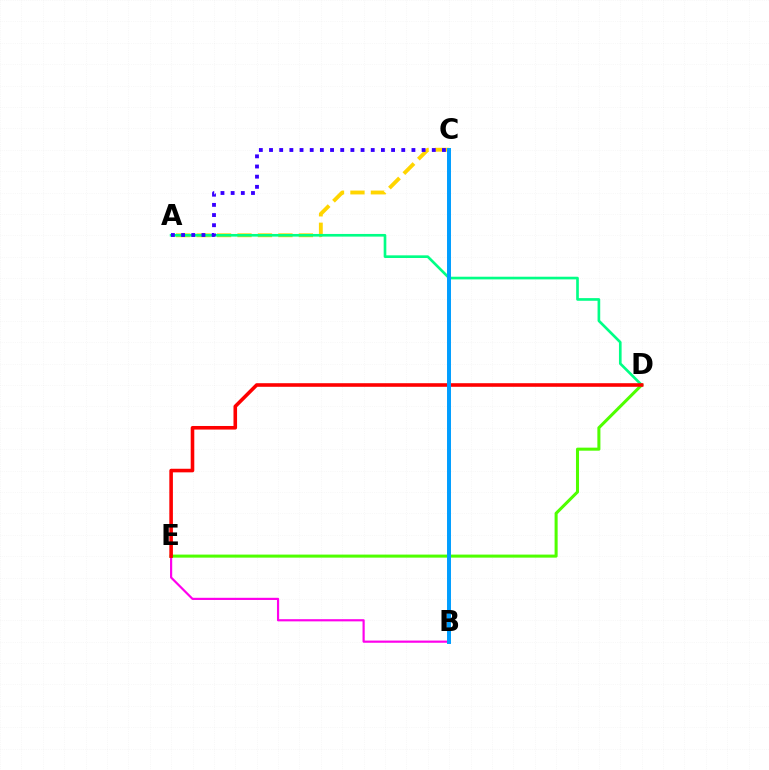{('A', 'C'): [{'color': '#ffd500', 'line_style': 'dashed', 'thickness': 2.78}, {'color': '#3700ff', 'line_style': 'dotted', 'thickness': 2.76}], ('B', 'E'): [{'color': '#ff00ed', 'line_style': 'solid', 'thickness': 1.57}], ('A', 'D'): [{'color': '#00ff86', 'line_style': 'solid', 'thickness': 1.91}], ('D', 'E'): [{'color': '#4fff00', 'line_style': 'solid', 'thickness': 2.19}, {'color': '#ff0000', 'line_style': 'solid', 'thickness': 2.58}], ('B', 'C'): [{'color': '#009eff', 'line_style': 'solid', 'thickness': 2.85}]}